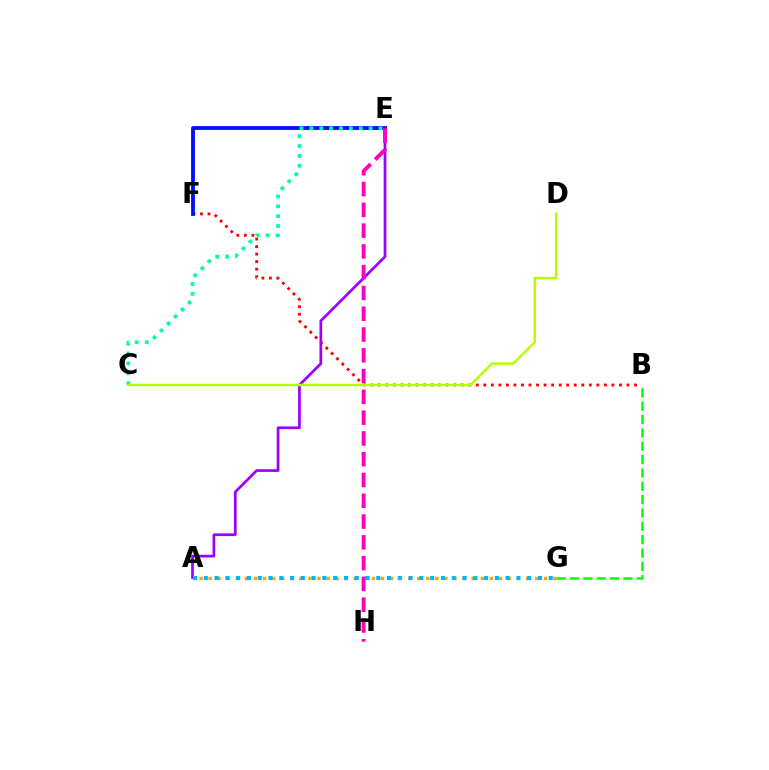{('A', 'G'): [{'color': '#ffa500', 'line_style': 'dotted', 'thickness': 2.46}, {'color': '#00b5ff', 'line_style': 'dotted', 'thickness': 2.93}], ('B', 'F'): [{'color': '#ff0000', 'line_style': 'dotted', 'thickness': 2.05}], ('A', 'E'): [{'color': '#9b00ff', 'line_style': 'solid', 'thickness': 1.96}], ('E', 'F'): [{'color': '#0010ff', 'line_style': 'solid', 'thickness': 2.75}], ('C', 'E'): [{'color': '#00ff9d', 'line_style': 'dotted', 'thickness': 2.68}], ('C', 'D'): [{'color': '#b3ff00', 'line_style': 'solid', 'thickness': 1.76}], ('B', 'G'): [{'color': '#08ff00', 'line_style': 'dashed', 'thickness': 1.81}], ('E', 'H'): [{'color': '#ff00bd', 'line_style': 'dashed', 'thickness': 2.82}]}